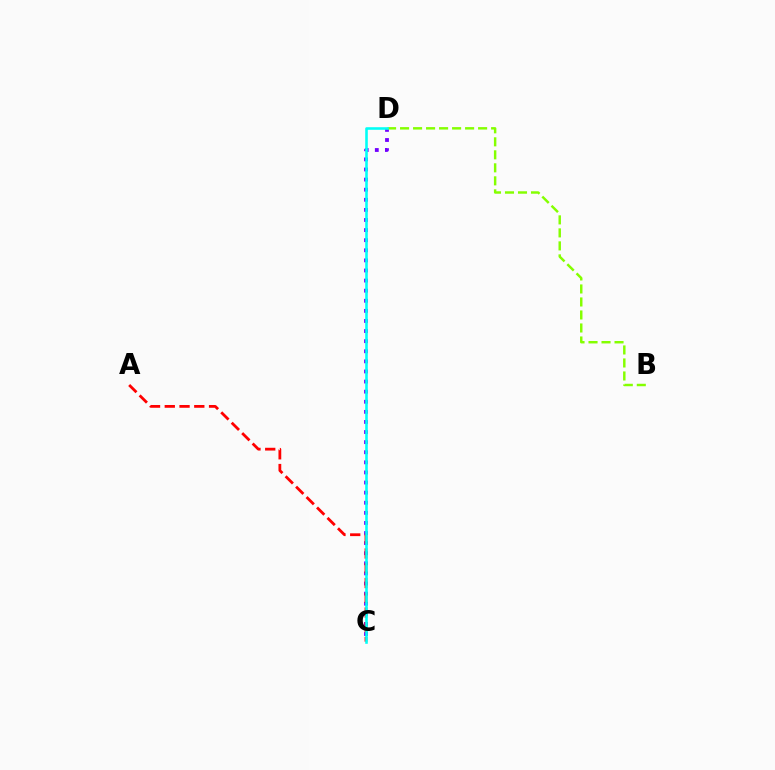{('C', 'D'): [{'color': '#7200ff', 'line_style': 'dotted', 'thickness': 2.74}, {'color': '#00fff6', 'line_style': 'solid', 'thickness': 1.86}], ('B', 'D'): [{'color': '#84ff00', 'line_style': 'dashed', 'thickness': 1.77}], ('A', 'C'): [{'color': '#ff0000', 'line_style': 'dashed', 'thickness': 2.01}]}